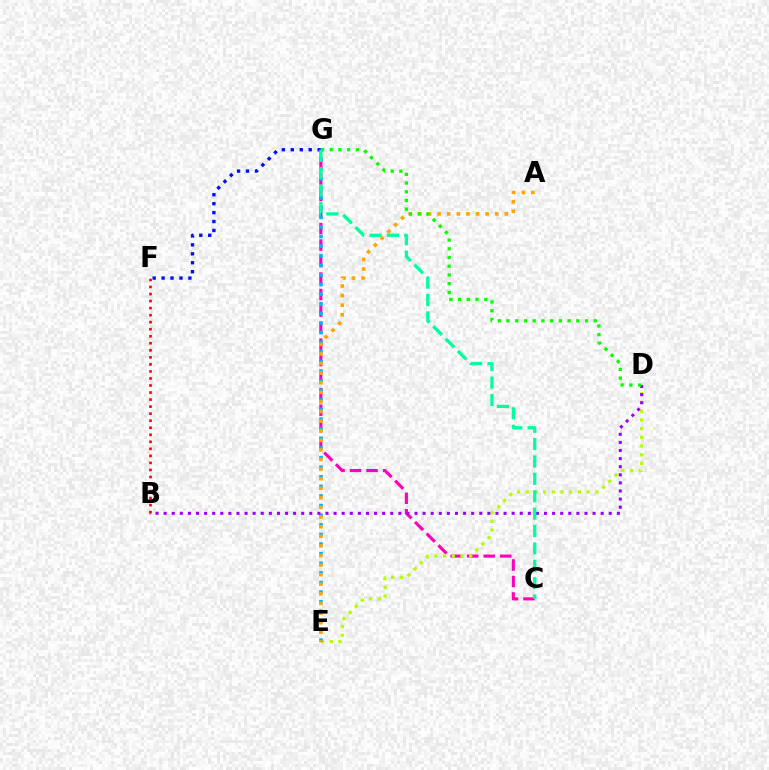{('C', 'G'): [{'color': '#ff00bd', 'line_style': 'dashed', 'thickness': 2.24}, {'color': '#00ff9d', 'line_style': 'dashed', 'thickness': 2.36}], ('D', 'E'): [{'color': '#b3ff00', 'line_style': 'dotted', 'thickness': 2.36}], ('E', 'G'): [{'color': '#00b5ff', 'line_style': 'dotted', 'thickness': 2.61}], ('A', 'E'): [{'color': '#ffa500', 'line_style': 'dotted', 'thickness': 2.61}], ('B', 'D'): [{'color': '#9b00ff', 'line_style': 'dotted', 'thickness': 2.2}], ('F', 'G'): [{'color': '#0010ff', 'line_style': 'dotted', 'thickness': 2.43}], ('B', 'F'): [{'color': '#ff0000', 'line_style': 'dotted', 'thickness': 1.91}], ('D', 'G'): [{'color': '#08ff00', 'line_style': 'dotted', 'thickness': 2.37}]}